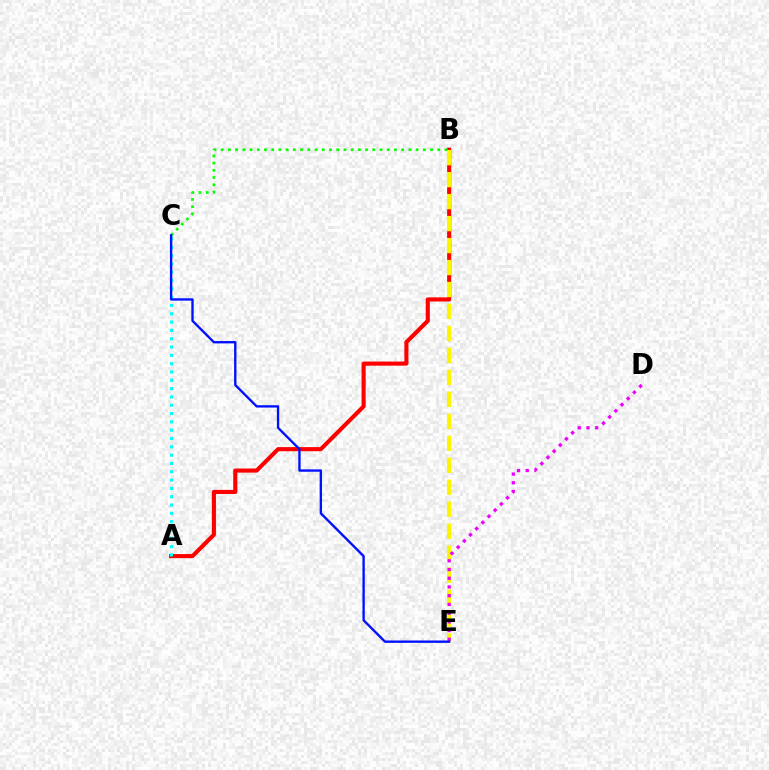{('A', 'B'): [{'color': '#ff0000', 'line_style': 'solid', 'thickness': 2.95}], ('B', 'E'): [{'color': '#fcf500', 'line_style': 'dashed', 'thickness': 2.98}], ('D', 'E'): [{'color': '#ee00ff', 'line_style': 'dotted', 'thickness': 2.37}], ('A', 'C'): [{'color': '#00fff6', 'line_style': 'dotted', 'thickness': 2.26}], ('B', 'C'): [{'color': '#08ff00', 'line_style': 'dotted', 'thickness': 1.96}], ('C', 'E'): [{'color': '#0010ff', 'line_style': 'solid', 'thickness': 1.69}]}